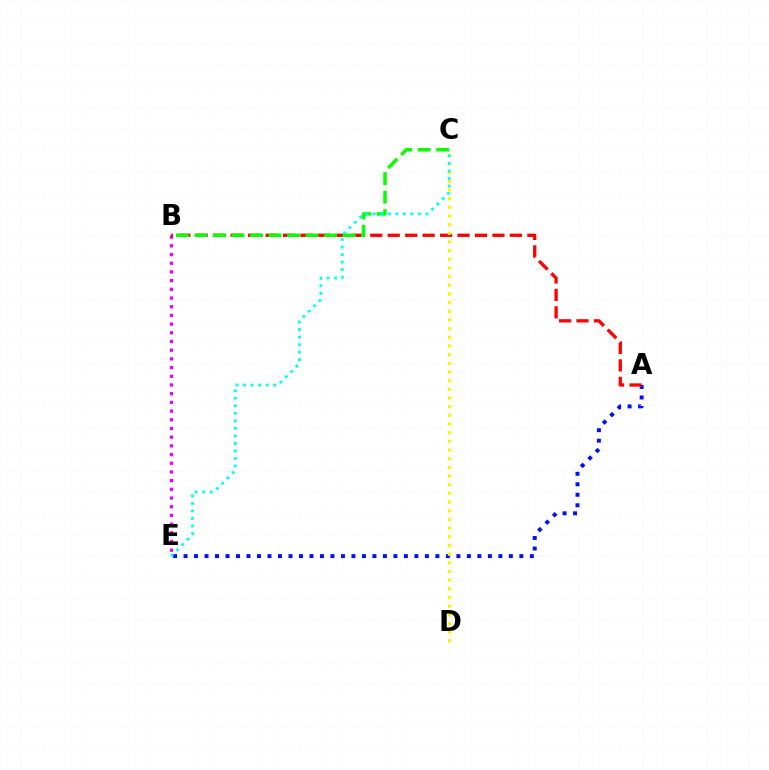{('B', 'E'): [{'color': '#ee00ff', 'line_style': 'dotted', 'thickness': 2.36}], ('A', 'E'): [{'color': '#0010ff', 'line_style': 'dotted', 'thickness': 2.85}], ('A', 'B'): [{'color': '#ff0000', 'line_style': 'dashed', 'thickness': 2.37}], ('B', 'C'): [{'color': '#08ff00', 'line_style': 'dashed', 'thickness': 2.52}], ('C', 'D'): [{'color': '#fcf500', 'line_style': 'dotted', 'thickness': 2.36}], ('C', 'E'): [{'color': '#00fff6', 'line_style': 'dotted', 'thickness': 2.04}]}